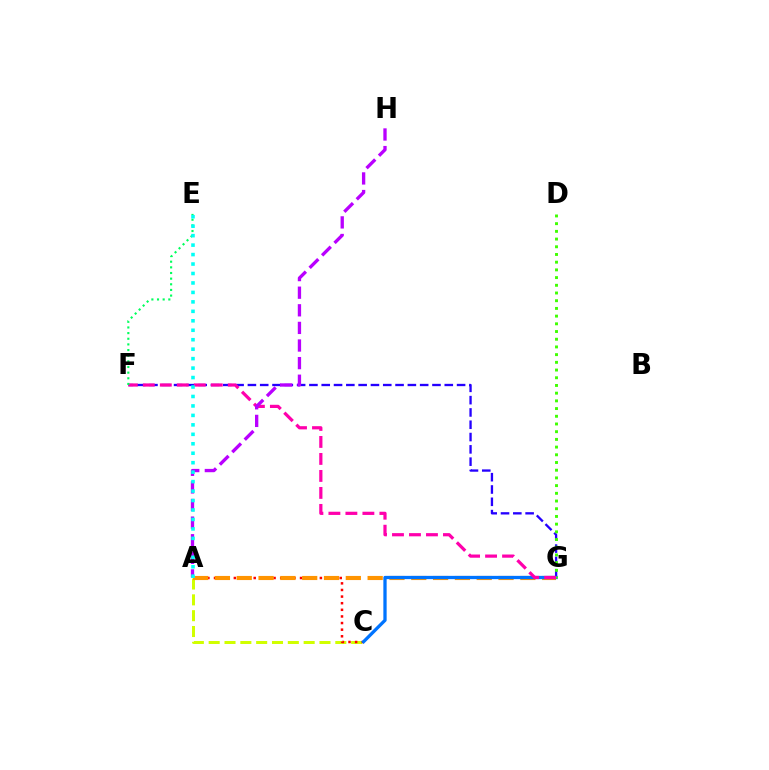{('A', 'C'): [{'color': '#d1ff00', 'line_style': 'dashed', 'thickness': 2.15}, {'color': '#ff0000', 'line_style': 'dotted', 'thickness': 1.8}], ('A', 'G'): [{'color': '#ff9400', 'line_style': 'dashed', 'thickness': 2.96}], ('F', 'G'): [{'color': '#2500ff', 'line_style': 'dashed', 'thickness': 1.67}, {'color': '#ff00ac', 'line_style': 'dashed', 'thickness': 2.31}], ('C', 'G'): [{'color': '#0074ff', 'line_style': 'solid', 'thickness': 2.36}], ('D', 'G'): [{'color': '#3dff00', 'line_style': 'dotted', 'thickness': 2.09}], ('E', 'F'): [{'color': '#00ff5c', 'line_style': 'dotted', 'thickness': 1.53}], ('A', 'H'): [{'color': '#b900ff', 'line_style': 'dashed', 'thickness': 2.39}], ('A', 'E'): [{'color': '#00fff6', 'line_style': 'dotted', 'thickness': 2.57}]}